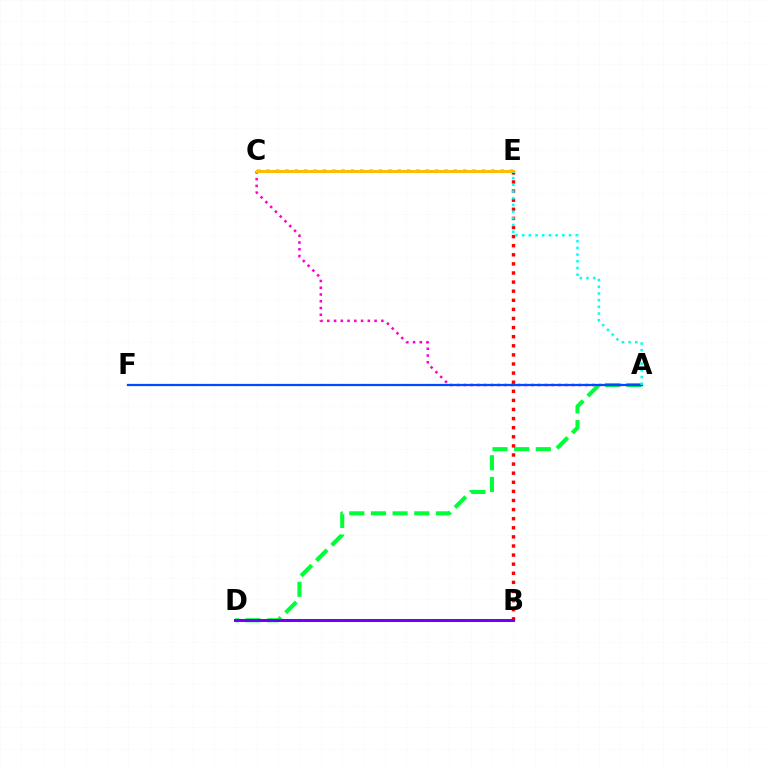{('A', 'C'): [{'color': '#ff00cf', 'line_style': 'dotted', 'thickness': 1.84}], ('A', 'D'): [{'color': '#00ff39', 'line_style': 'dashed', 'thickness': 2.94}], ('C', 'E'): [{'color': '#84ff00', 'line_style': 'dotted', 'thickness': 2.54}, {'color': '#ffbd00', 'line_style': 'solid', 'thickness': 2.14}], ('B', 'E'): [{'color': '#ff0000', 'line_style': 'dotted', 'thickness': 2.47}], ('A', 'F'): [{'color': '#004bff', 'line_style': 'solid', 'thickness': 1.61}], ('A', 'E'): [{'color': '#00fff6', 'line_style': 'dotted', 'thickness': 1.82}], ('B', 'D'): [{'color': '#7200ff', 'line_style': 'solid', 'thickness': 2.16}]}